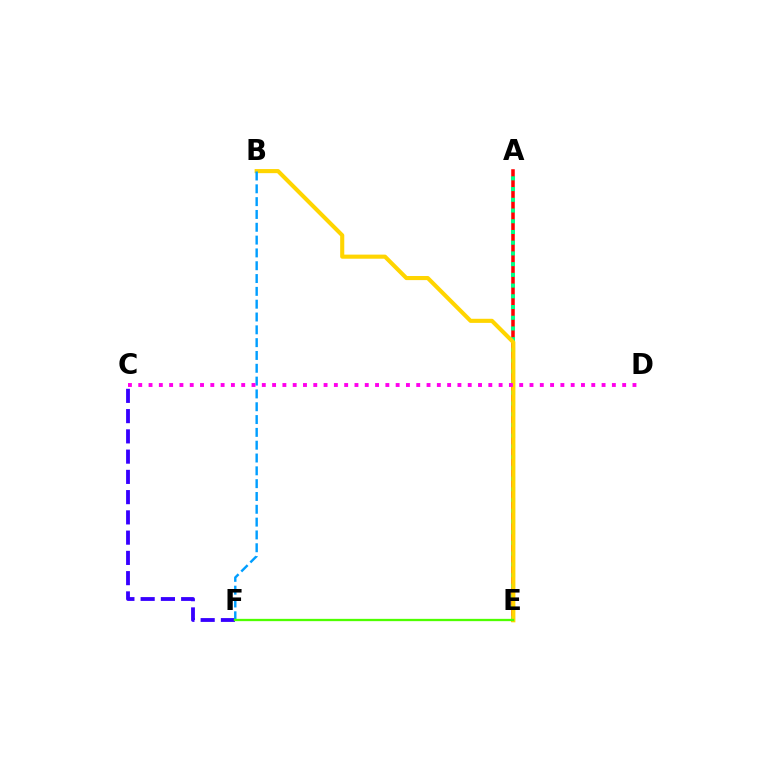{('A', 'E'): [{'color': '#ff0000', 'line_style': 'solid', 'thickness': 2.55}, {'color': '#00ff86', 'line_style': 'dotted', 'thickness': 2.91}], ('C', 'F'): [{'color': '#3700ff', 'line_style': 'dashed', 'thickness': 2.75}], ('B', 'E'): [{'color': '#ffd500', 'line_style': 'solid', 'thickness': 2.95}], ('B', 'F'): [{'color': '#009eff', 'line_style': 'dashed', 'thickness': 1.74}], ('E', 'F'): [{'color': '#4fff00', 'line_style': 'solid', 'thickness': 1.66}], ('C', 'D'): [{'color': '#ff00ed', 'line_style': 'dotted', 'thickness': 2.8}]}